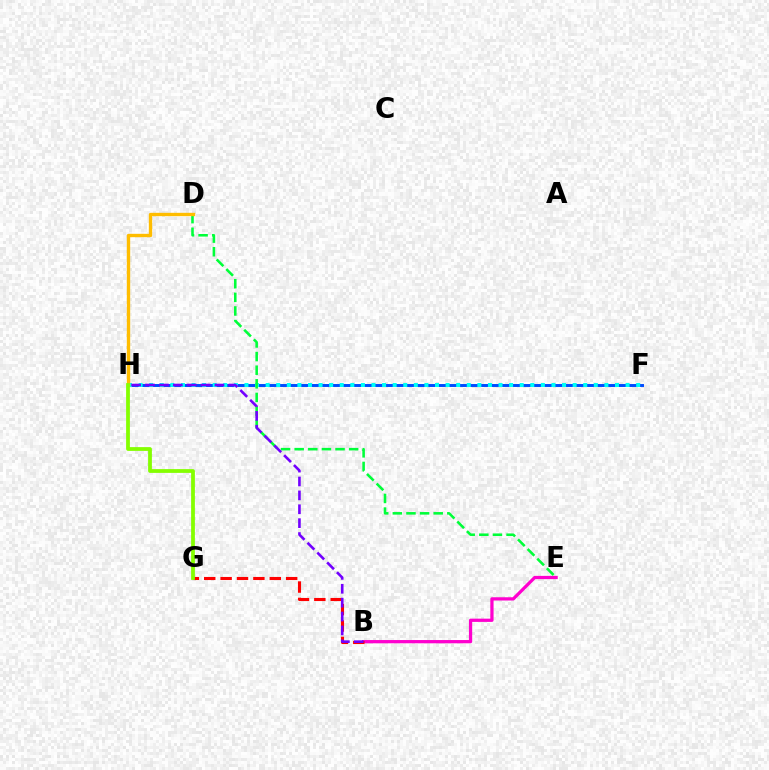{('F', 'H'): [{'color': '#004bff', 'line_style': 'solid', 'thickness': 2.12}, {'color': '#00fff6', 'line_style': 'dotted', 'thickness': 2.88}], ('B', 'E'): [{'color': '#ff00cf', 'line_style': 'solid', 'thickness': 2.34}], ('D', 'E'): [{'color': '#00ff39', 'line_style': 'dashed', 'thickness': 1.85}], ('D', 'H'): [{'color': '#ffbd00', 'line_style': 'solid', 'thickness': 2.42}], ('B', 'G'): [{'color': '#ff0000', 'line_style': 'dashed', 'thickness': 2.23}], ('B', 'H'): [{'color': '#7200ff', 'line_style': 'dashed', 'thickness': 1.89}], ('G', 'H'): [{'color': '#84ff00', 'line_style': 'solid', 'thickness': 2.71}]}